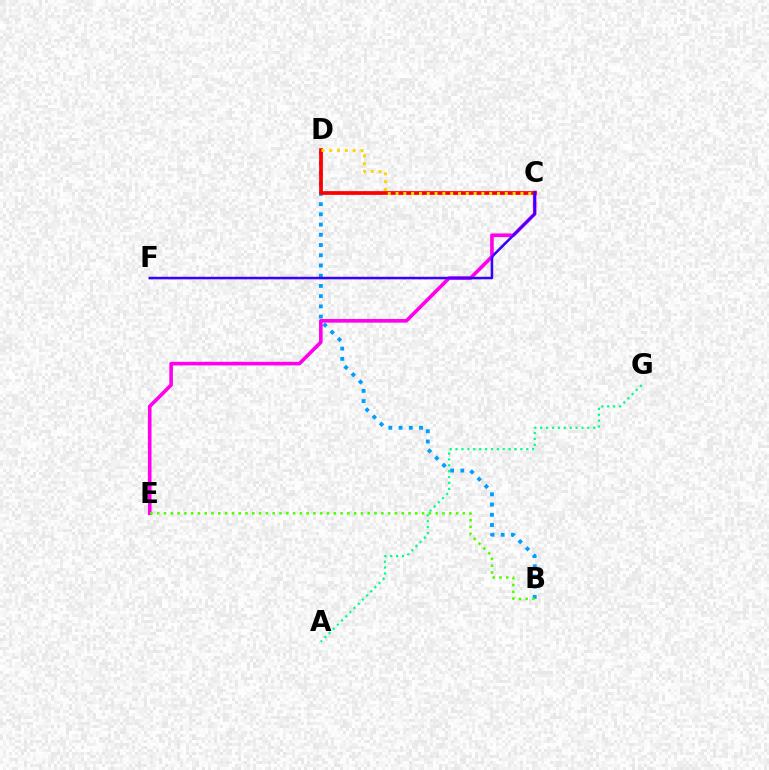{('B', 'D'): [{'color': '#009eff', 'line_style': 'dotted', 'thickness': 2.78}], ('C', 'E'): [{'color': '#ff00ed', 'line_style': 'solid', 'thickness': 2.6}], ('A', 'G'): [{'color': '#00ff86', 'line_style': 'dotted', 'thickness': 1.6}], ('C', 'D'): [{'color': '#ff0000', 'line_style': 'solid', 'thickness': 2.69}, {'color': '#ffd500', 'line_style': 'dotted', 'thickness': 2.12}], ('C', 'F'): [{'color': '#3700ff', 'line_style': 'solid', 'thickness': 1.83}], ('B', 'E'): [{'color': '#4fff00', 'line_style': 'dotted', 'thickness': 1.85}]}